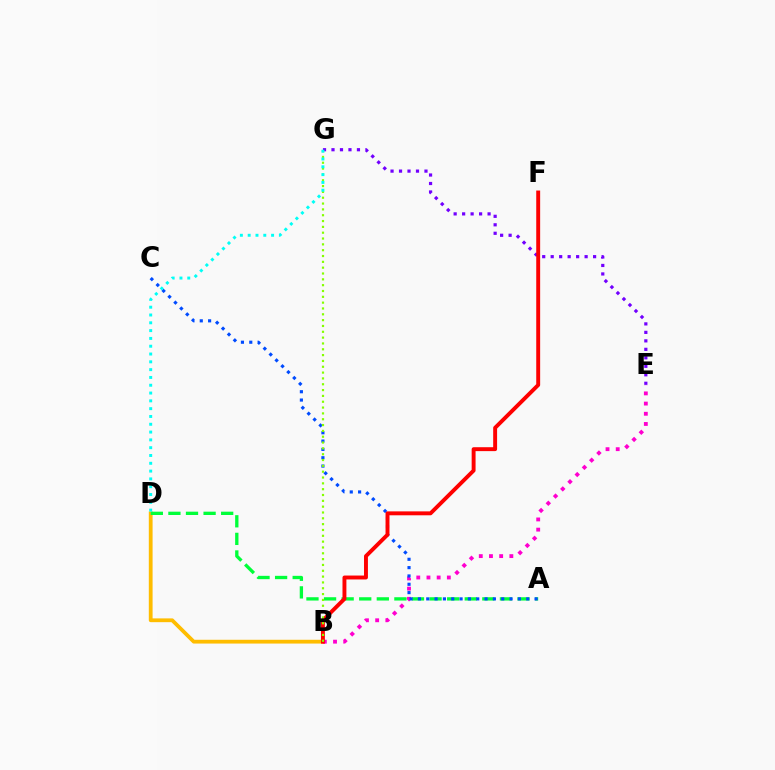{('B', 'D'): [{'color': '#ffbd00', 'line_style': 'solid', 'thickness': 2.72}], ('B', 'E'): [{'color': '#ff00cf', 'line_style': 'dotted', 'thickness': 2.77}], ('A', 'D'): [{'color': '#00ff39', 'line_style': 'dashed', 'thickness': 2.39}], ('E', 'G'): [{'color': '#7200ff', 'line_style': 'dotted', 'thickness': 2.3}], ('A', 'C'): [{'color': '#004bff', 'line_style': 'dotted', 'thickness': 2.26}], ('B', 'F'): [{'color': '#ff0000', 'line_style': 'solid', 'thickness': 2.82}], ('B', 'G'): [{'color': '#84ff00', 'line_style': 'dotted', 'thickness': 1.58}], ('D', 'G'): [{'color': '#00fff6', 'line_style': 'dotted', 'thickness': 2.12}]}